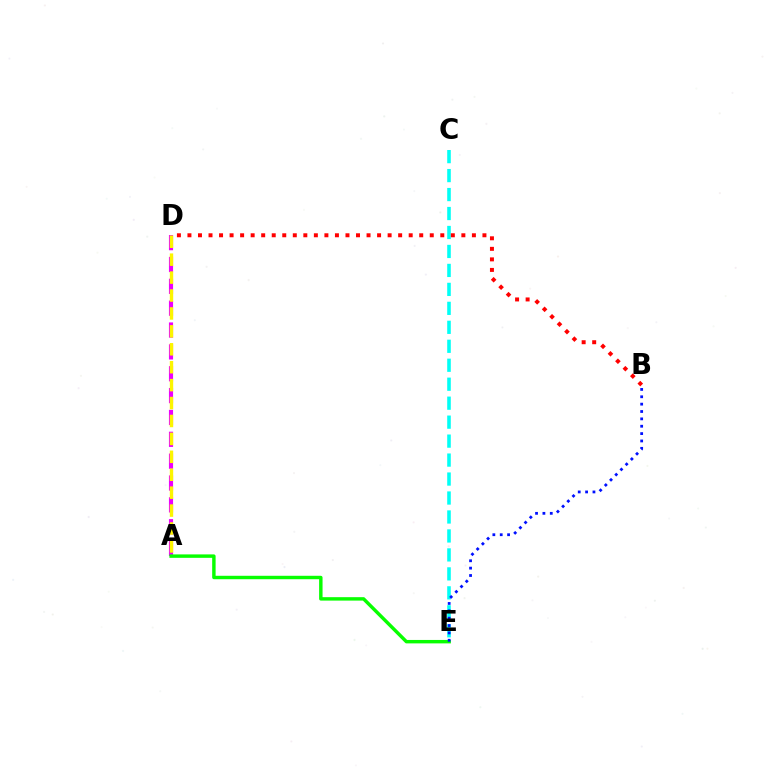{('C', 'E'): [{'color': '#00fff6', 'line_style': 'dashed', 'thickness': 2.58}], ('A', 'D'): [{'color': '#ee00ff', 'line_style': 'dashed', 'thickness': 2.97}, {'color': '#fcf500', 'line_style': 'dashed', 'thickness': 2.43}], ('A', 'E'): [{'color': '#08ff00', 'line_style': 'solid', 'thickness': 2.47}], ('B', 'E'): [{'color': '#0010ff', 'line_style': 'dotted', 'thickness': 2.0}], ('B', 'D'): [{'color': '#ff0000', 'line_style': 'dotted', 'thickness': 2.86}]}